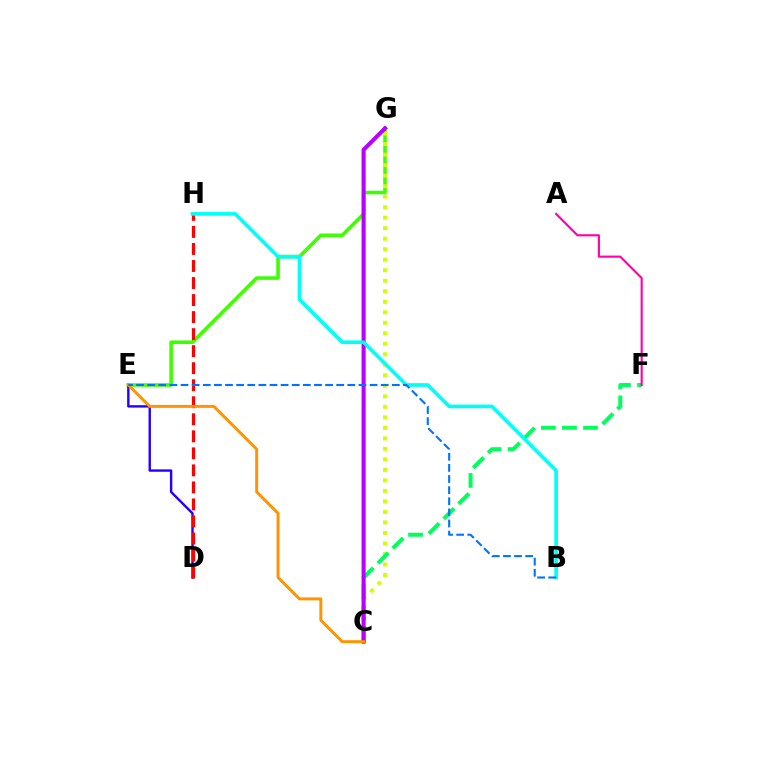{('E', 'G'): [{'color': '#3dff00', 'line_style': 'solid', 'thickness': 2.57}], ('C', 'G'): [{'color': '#d1ff00', 'line_style': 'dotted', 'thickness': 2.86}, {'color': '#b900ff', 'line_style': 'solid', 'thickness': 2.94}], ('C', 'F'): [{'color': '#00ff5c', 'line_style': 'dashed', 'thickness': 2.86}], ('D', 'E'): [{'color': '#2500ff', 'line_style': 'solid', 'thickness': 1.73}], ('D', 'H'): [{'color': '#ff0000', 'line_style': 'dashed', 'thickness': 2.31}], ('A', 'F'): [{'color': '#ff00ac', 'line_style': 'solid', 'thickness': 1.53}], ('C', 'E'): [{'color': '#ff9400', 'line_style': 'solid', 'thickness': 2.12}], ('B', 'H'): [{'color': '#00fff6', 'line_style': 'solid', 'thickness': 2.62}], ('B', 'E'): [{'color': '#0074ff', 'line_style': 'dashed', 'thickness': 1.51}]}